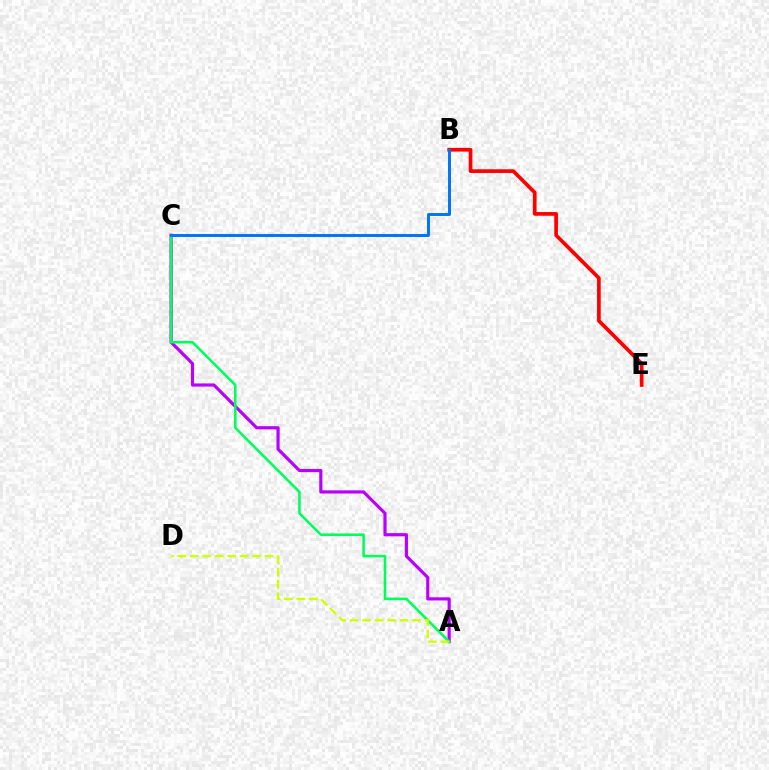{('A', 'C'): [{'color': '#b900ff', 'line_style': 'solid', 'thickness': 2.28}, {'color': '#00ff5c', 'line_style': 'solid', 'thickness': 1.85}], ('A', 'D'): [{'color': '#d1ff00', 'line_style': 'dashed', 'thickness': 1.69}], ('B', 'E'): [{'color': '#ff0000', 'line_style': 'solid', 'thickness': 2.67}], ('B', 'C'): [{'color': '#0074ff', 'line_style': 'solid', 'thickness': 2.13}]}